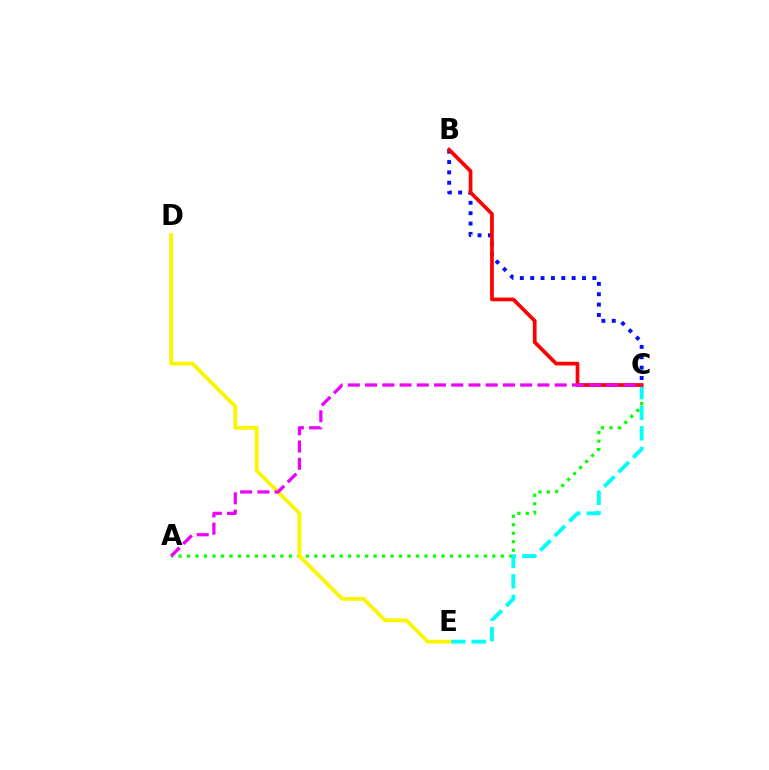{('A', 'C'): [{'color': '#08ff00', 'line_style': 'dotted', 'thickness': 2.3}, {'color': '#ee00ff', 'line_style': 'dashed', 'thickness': 2.34}], ('C', 'E'): [{'color': '#00fff6', 'line_style': 'dashed', 'thickness': 2.79}], ('B', 'C'): [{'color': '#0010ff', 'line_style': 'dotted', 'thickness': 2.82}, {'color': '#ff0000', 'line_style': 'solid', 'thickness': 2.67}], ('D', 'E'): [{'color': '#fcf500', 'line_style': 'solid', 'thickness': 2.74}]}